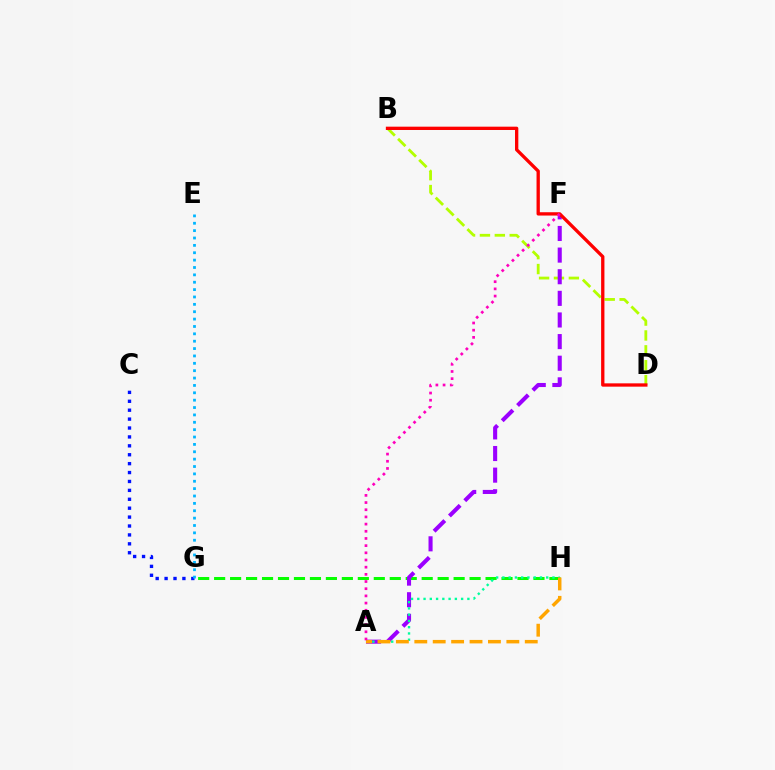{('C', 'G'): [{'color': '#0010ff', 'line_style': 'dotted', 'thickness': 2.42}], ('G', 'H'): [{'color': '#08ff00', 'line_style': 'dashed', 'thickness': 2.17}], ('B', 'D'): [{'color': '#b3ff00', 'line_style': 'dashed', 'thickness': 2.02}, {'color': '#ff0000', 'line_style': 'solid', 'thickness': 2.39}], ('A', 'F'): [{'color': '#9b00ff', 'line_style': 'dashed', 'thickness': 2.94}, {'color': '#ff00bd', 'line_style': 'dotted', 'thickness': 1.95}], ('A', 'H'): [{'color': '#00ff9d', 'line_style': 'dotted', 'thickness': 1.7}, {'color': '#ffa500', 'line_style': 'dashed', 'thickness': 2.5}], ('E', 'G'): [{'color': '#00b5ff', 'line_style': 'dotted', 'thickness': 2.0}]}